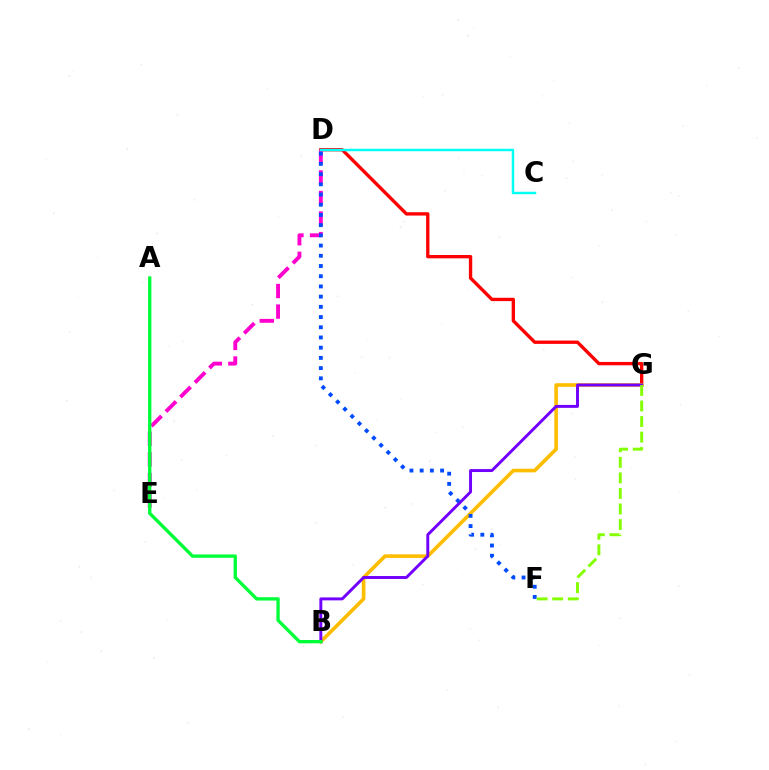{('D', 'G'): [{'color': '#ff0000', 'line_style': 'solid', 'thickness': 2.4}], ('B', 'G'): [{'color': '#ffbd00', 'line_style': 'solid', 'thickness': 2.6}, {'color': '#7200ff', 'line_style': 'solid', 'thickness': 2.11}], ('D', 'E'): [{'color': '#ff00cf', 'line_style': 'dashed', 'thickness': 2.79}], ('D', 'F'): [{'color': '#004bff', 'line_style': 'dotted', 'thickness': 2.77}], ('F', 'G'): [{'color': '#84ff00', 'line_style': 'dashed', 'thickness': 2.11}], ('C', 'D'): [{'color': '#00fff6', 'line_style': 'solid', 'thickness': 1.76}], ('A', 'B'): [{'color': '#00ff39', 'line_style': 'solid', 'thickness': 2.41}]}